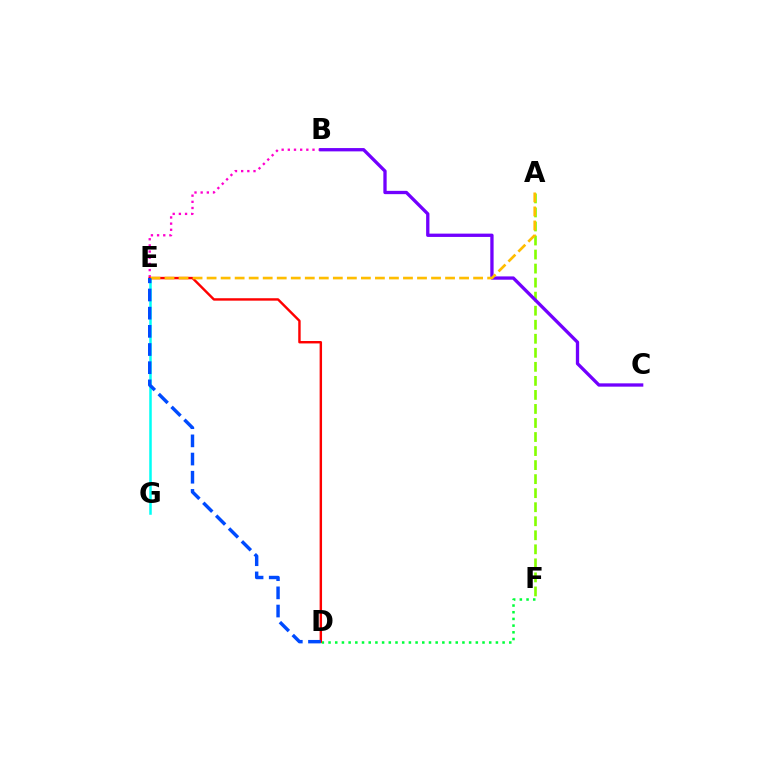{('D', 'F'): [{'color': '#00ff39', 'line_style': 'dotted', 'thickness': 1.82}], ('E', 'G'): [{'color': '#00fff6', 'line_style': 'solid', 'thickness': 1.82}], ('B', 'E'): [{'color': '#ff00cf', 'line_style': 'dotted', 'thickness': 1.68}], ('A', 'F'): [{'color': '#84ff00', 'line_style': 'dashed', 'thickness': 1.91}], ('D', 'E'): [{'color': '#ff0000', 'line_style': 'solid', 'thickness': 1.74}, {'color': '#004bff', 'line_style': 'dashed', 'thickness': 2.47}], ('B', 'C'): [{'color': '#7200ff', 'line_style': 'solid', 'thickness': 2.38}], ('A', 'E'): [{'color': '#ffbd00', 'line_style': 'dashed', 'thickness': 1.91}]}